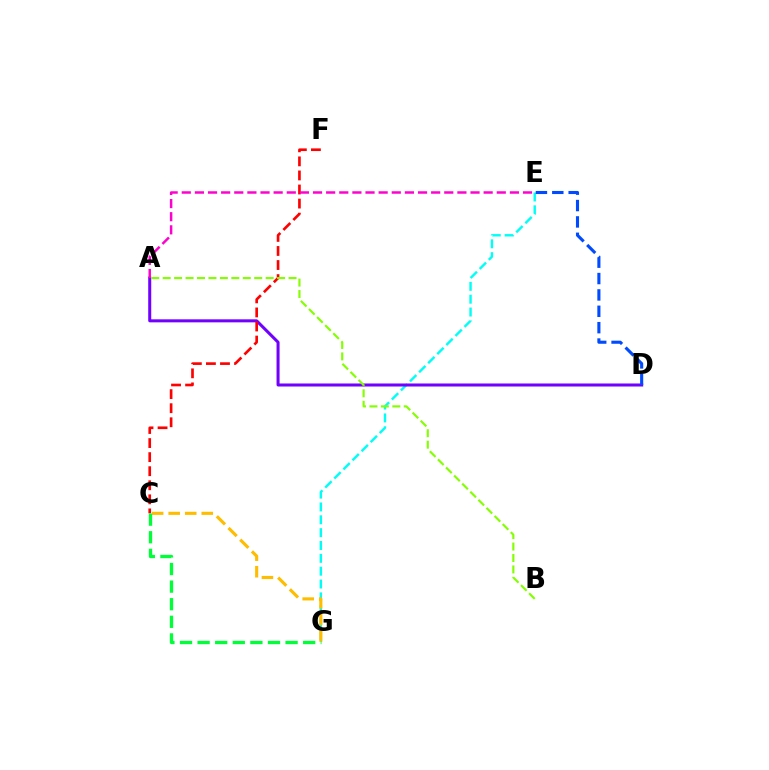{('E', 'G'): [{'color': '#00fff6', 'line_style': 'dashed', 'thickness': 1.75}], ('A', 'D'): [{'color': '#7200ff', 'line_style': 'solid', 'thickness': 2.18}], ('C', 'G'): [{'color': '#ffbd00', 'line_style': 'dashed', 'thickness': 2.25}, {'color': '#00ff39', 'line_style': 'dashed', 'thickness': 2.39}], ('C', 'F'): [{'color': '#ff0000', 'line_style': 'dashed', 'thickness': 1.91}], ('A', 'B'): [{'color': '#84ff00', 'line_style': 'dashed', 'thickness': 1.55}], ('D', 'E'): [{'color': '#004bff', 'line_style': 'dashed', 'thickness': 2.22}], ('A', 'E'): [{'color': '#ff00cf', 'line_style': 'dashed', 'thickness': 1.78}]}